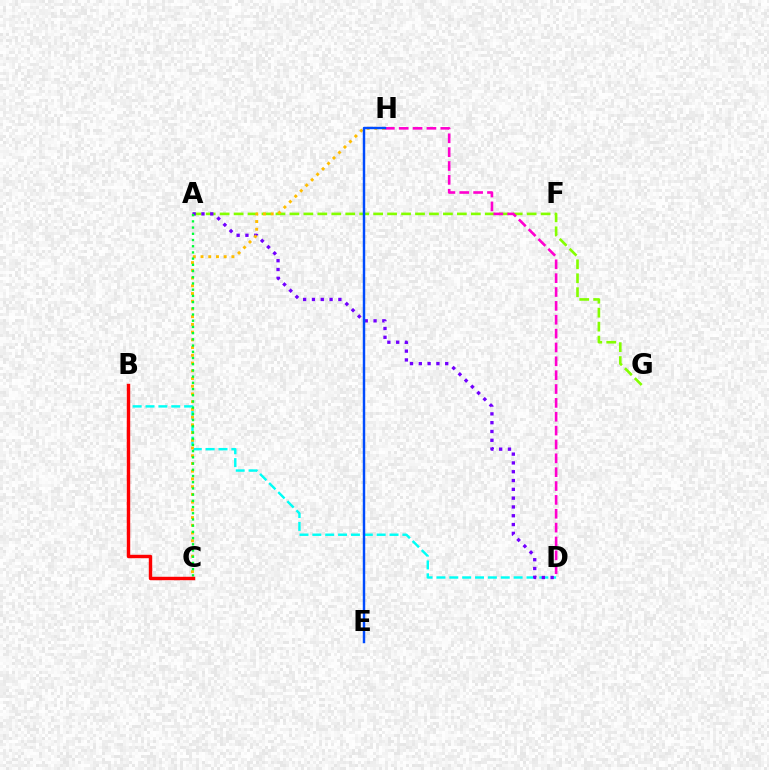{('A', 'G'): [{'color': '#84ff00', 'line_style': 'dashed', 'thickness': 1.9}], ('B', 'D'): [{'color': '#00fff6', 'line_style': 'dashed', 'thickness': 1.75}], ('A', 'D'): [{'color': '#7200ff', 'line_style': 'dotted', 'thickness': 2.39}], ('D', 'H'): [{'color': '#ff00cf', 'line_style': 'dashed', 'thickness': 1.88}], ('C', 'H'): [{'color': '#ffbd00', 'line_style': 'dotted', 'thickness': 2.1}], ('A', 'C'): [{'color': '#00ff39', 'line_style': 'dotted', 'thickness': 1.69}], ('E', 'H'): [{'color': '#004bff', 'line_style': 'solid', 'thickness': 1.76}], ('B', 'C'): [{'color': '#ff0000', 'line_style': 'solid', 'thickness': 2.46}]}